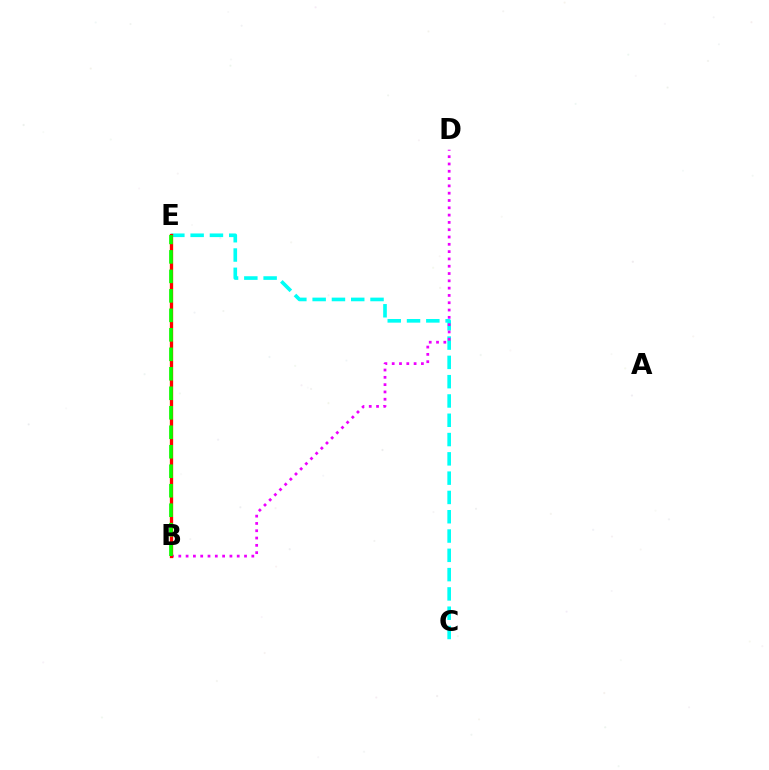{('C', 'E'): [{'color': '#00fff6', 'line_style': 'dashed', 'thickness': 2.62}], ('B', 'D'): [{'color': '#ee00ff', 'line_style': 'dotted', 'thickness': 1.98}], ('B', 'E'): [{'color': '#fcf500', 'line_style': 'solid', 'thickness': 2.24}, {'color': '#0010ff', 'line_style': 'dotted', 'thickness': 1.83}, {'color': '#ff0000', 'line_style': 'solid', 'thickness': 2.34}, {'color': '#08ff00', 'line_style': 'dashed', 'thickness': 2.65}]}